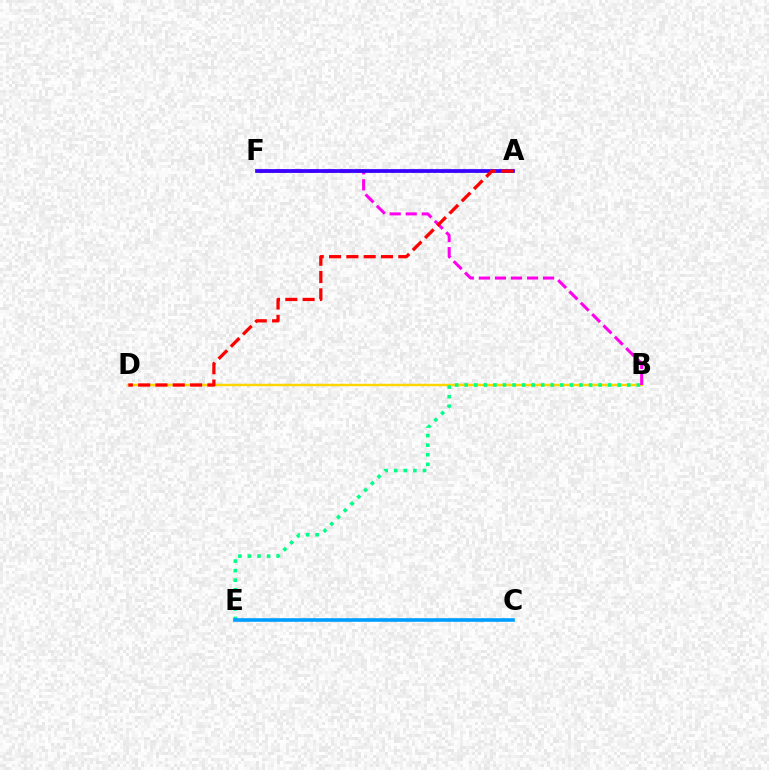{('B', 'D'): [{'color': '#ffd500', 'line_style': 'solid', 'thickness': 1.75}], ('B', 'E'): [{'color': '#00ff86', 'line_style': 'dotted', 'thickness': 2.6}], ('C', 'E'): [{'color': '#009eff', 'line_style': 'solid', 'thickness': 2.59}], ('A', 'F'): [{'color': '#4fff00', 'line_style': 'dotted', 'thickness': 1.91}, {'color': '#3700ff', 'line_style': 'solid', 'thickness': 2.69}], ('B', 'F'): [{'color': '#ff00ed', 'line_style': 'dashed', 'thickness': 2.18}], ('A', 'D'): [{'color': '#ff0000', 'line_style': 'dashed', 'thickness': 2.35}]}